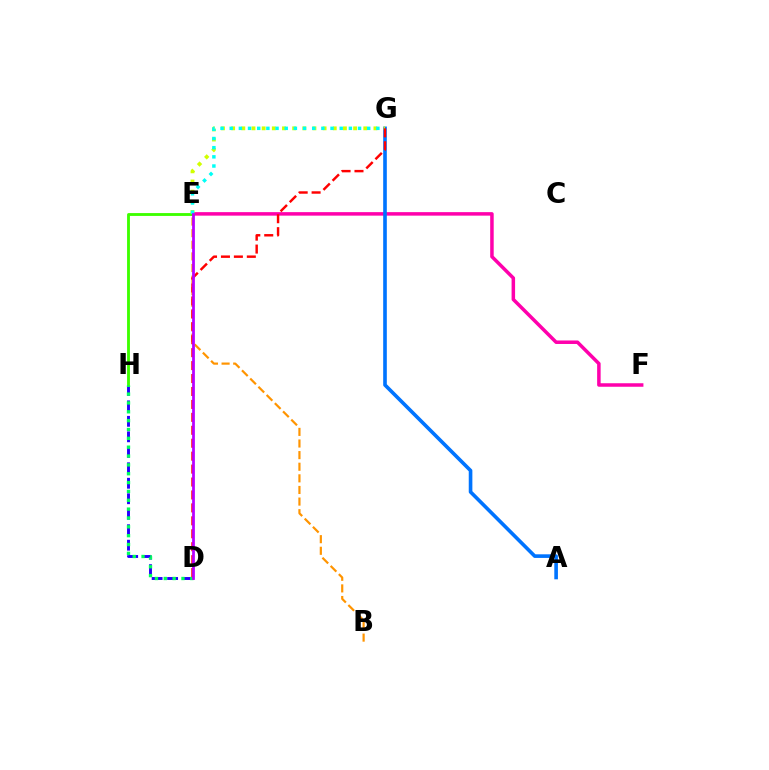{('E', 'F'): [{'color': '#ff00ac', 'line_style': 'solid', 'thickness': 2.52}], ('D', 'H'): [{'color': '#2500ff', 'line_style': 'dashed', 'thickness': 2.1}, {'color': '#00ff5c', 'line_style': 'dotted', 'thickness': 2.4}], ('A', 'G'): [{'color': '#0074ff', 'line_style': 'solid', 'thickness': 2.61}], ('E', 'H'): [{'color': '#3dff00', 'line_style': 'solid', 'thickness': 2.05}], ('E', 'G'): [{'color': '#d1ff00', 'line_style': 'dotted', 'thickness': 2.76}, {'color': '#00fff6', 'line_style': 'dotted', 'thickness': 2.49}], ('B', 'E'): [{'color': '#ff9400', 'line_style': 'dashed', 'thickness': 1.58}], ('D', 'G'): [{'color': '#ff0000', 'line_style': 'dashed', 'thickness': 1.76}], ('D', 'E'): [{'color': '#b900ff', 'line_style': 'solid', 'thickness': 2.0}]}